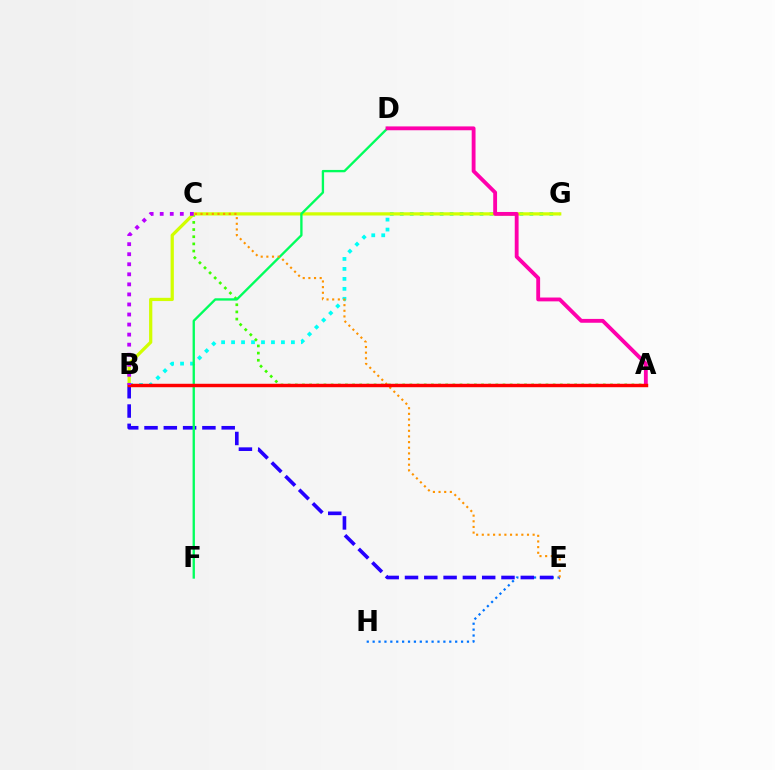{('B', 'G'): [{'color': '#00fff6', 'line_style': 'dotted', 'thickness': 2.71}, {'color': '#d1ff00', 'line_style': 'solid', 'thickness': 2.34}], ('E', 'H'): [{'color': '#0074ff', 'line_style': 'dotted', 'thickness': 1.6}], ('A', 'C'): [{'color': '#3dff00', 'line_style': 'dotted', 'thickness': 1.95}], ('B', 'E'): [{'color': '#2500ff', 'line_style': 'dashed', 'thickness': 2.62}], ('D', 'F'): [{'color': '#00ff5c', 'line_style': 'solid', 'thickness': 1.68}], ('A', 'D'): [{'color': '#ff00ac', 'line_style': 'solid', 'thickness': 2.77}], ('C', 'E'): [{'color': '#ff9400', 'line_style': 'dotted', 'thickness': 1.53}], ('A', 'B'): [{'color': '#ff0000', 'line_style': 'solid', 'thickness': 2.47}], ('B', 'C'): [{'color': '#b900ff', 'line_style': 'dotted', 'thickness': 2.73}]}